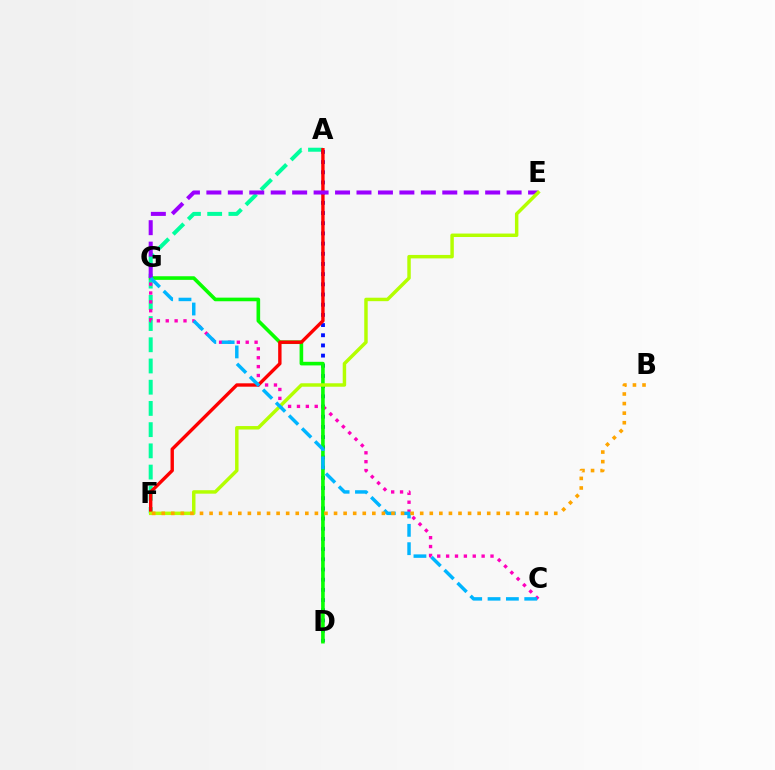{('A', 'F'): [{'color': '#00ff9d', 'line_style': 'dashed', 'thickness': 2.88}, {'color': '#ff0000', 'line_style': 'solid', 'thickness': 2.43}], ('A', 'D'): [{'color': '#0010ff', 'line_style': 'dotted', 'thickness': 2.77}], ('C', 'G'): [{'color': '#ff00bd', 'line_style': 'dotted', 'thickness': 2.41}, {'color': '#00b5ff', 'line_style': 'dashed', 'thickness': 2.49}], ('D', 'G'): [{'color': '#08ff00', 'line_style': 'solid', 'thickness': 2.6}], ('E', 'G'): [{'color': '#9b00ff', 'line_style': 'dashed', 'thickness': 2.91}], ('E', 'F'): [{'color': '#b3ff00', 'line_style': 'solid', 'thickness': 2.49}], ('B', 'F'): [{'color': '#ffa500', 'line_style': 'dotted', 'thickness': 2.6}]}